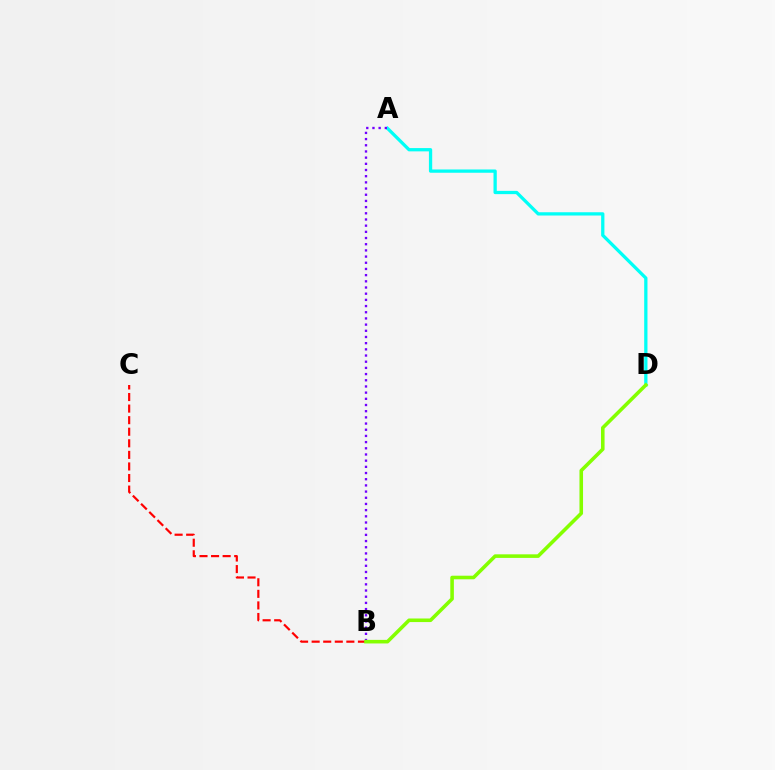{('B', 'C'): [{'color': '#ff0000', 'line_style': 'dashed', 'thickness': 1.57}], ('A', 'D'): [{'color': '#00fff6', 'line_style': 'solid', 'thickness': 2.36}], ('A', 'B'): [{'color': '#7200ff', 'line_style': 'dotted', 'thickness': 1.68}], ('B', 'D'): [{'color': '#84ff00', 'line_style': 'solid', 'thickness': 2.57}]}